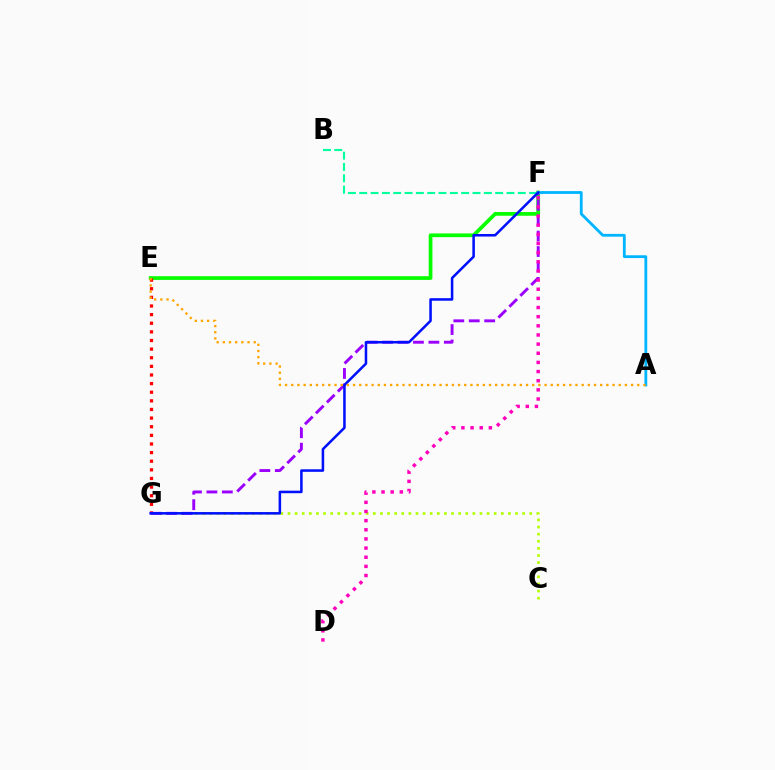{('E', 'F'): [{'color': '#08ff00', 'line_style': 'solid', 'thickness': 2.68}], ('C', 'G'): [{'color': '#b3ff00', 'line_style': 'dotted', 'thickness': 1.93}], ('E', 'G'): [{'color': '#ff0000', 'line_style': 'dotted', 'thickness': 2.34}], ('F', 'G'): [{'color': '#9b00ff', 'line_style': 'dashed', 'thickness': 2.1}, {'color': '#0010ff', 'line_style': 'solid', 'thickness': 1.83}], ('D', 'F'): [{'color': '#ff00bd', 'line_style': 'dotted', 'thickness': 2.49}], ('B', 'F'): [{'color': '#00ff9d', 'line_style': 'dashed', 'thickness': 1.54}], ('A', 'F'): [{'color': '#00b5ff', 'line_style': 'solid', 'thickness': 2.02}], ('A', 'E'): [{'color': '#ffa500', 'line_style': 'dotted', 'thickness': 1.68}]}